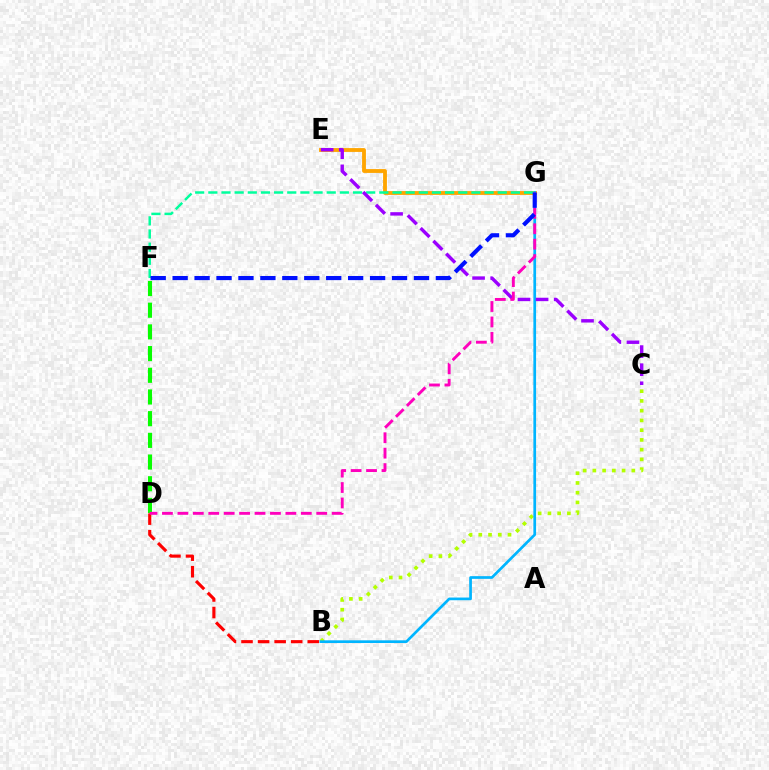{('B', 'D'): [{'color': '#ff0000', 'line_style': 'dashed', 'thickness': 2.25}], ('B', 'C'): [{'color': '#b3ff00', 'line_style': 'dotted', 'thickness': 2.65}], ('E', 'G'): [{'color': '#ffa500', 'line_style': 'solid', 'thickness': 2.76}], ('F', 'G'): [{'color': '#00ff9d', 'line_style': 'dashed', 'thickness': 1.79}, {'color': '#0010ff', 'line_style': 'dashed', 'thickness': 2.98}], ('D', 'F'): [{'color': '#08ff00', 'line_style': 'dashed', 'thickness': 2.95}], ('B', 'G'): [{'color': '#00b5ff', 'line_style': 'solid', 'thickness': 1.95}], ('C', 'E'): [{'color': '#9b00ff', 'line_style': 'dashed', 'thickness': 2.46}], ('D', 'G'): [{'color': '#ff00bd', 'line_style': 'dashed', 'thickness': 2.1}]}